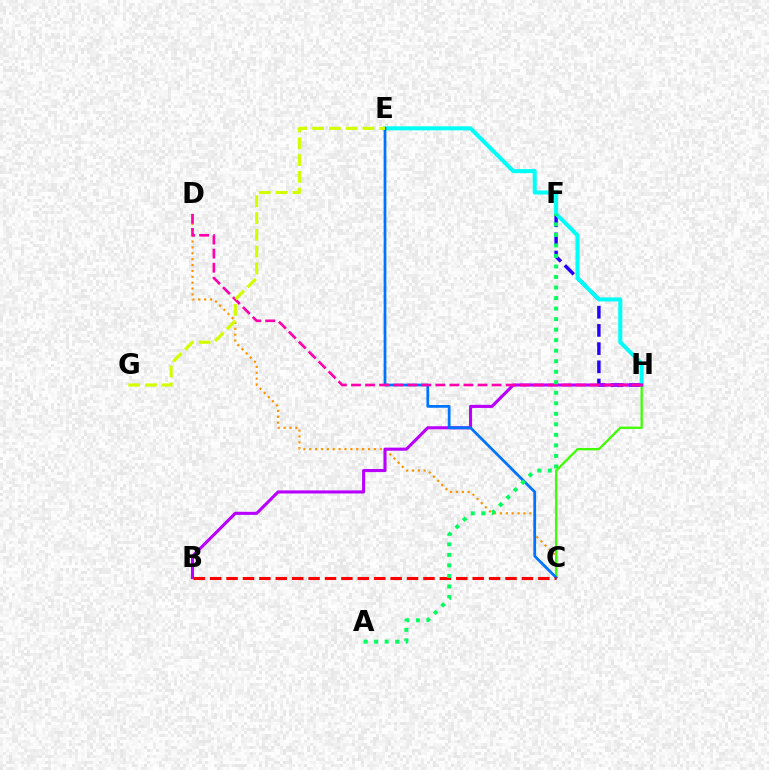{('C', 'D'): [{'color': '#ff9400', 'line_style': 'dotted', 'thickness': 1.6}], ('F', 'H'): [{'color': '#2500ff', 'line_style': 'dashed', 'thickness': 2.47}], ('E', 'H'): [{'color': '#00fff6', 'line_style': 'solid', 'thickness': 2.9}], ('C', 'H'): [{'color': '#3dff00', 'line_style': 'solid', 'thickness': 1.64}], ('B', 'H'): [{'color': '#b900ff', 'line_style': 'solid', 'thickness': 2.22}], ('C', 'E'): [{'color': '#0074ff', 'line_style': 'solid', 'thickness': 1.98}], ('B', 'C'): [{'color': '#ff0000', 'line_style': 'dashed', 'thickness': 2.23}], ('D', 'H'): [{'color': '#ff00ac', 'line_style': 'dashed', 'thickness': 1.91}], ('A', 'F'): [{'color': '#00ff5c', 'line_style': 'dotted', 'thickness': 2.86}], ('E', 'G'): [{'color': '#d1ff00', 'line_style': 'dashed', 'thickness': 2.28}]}